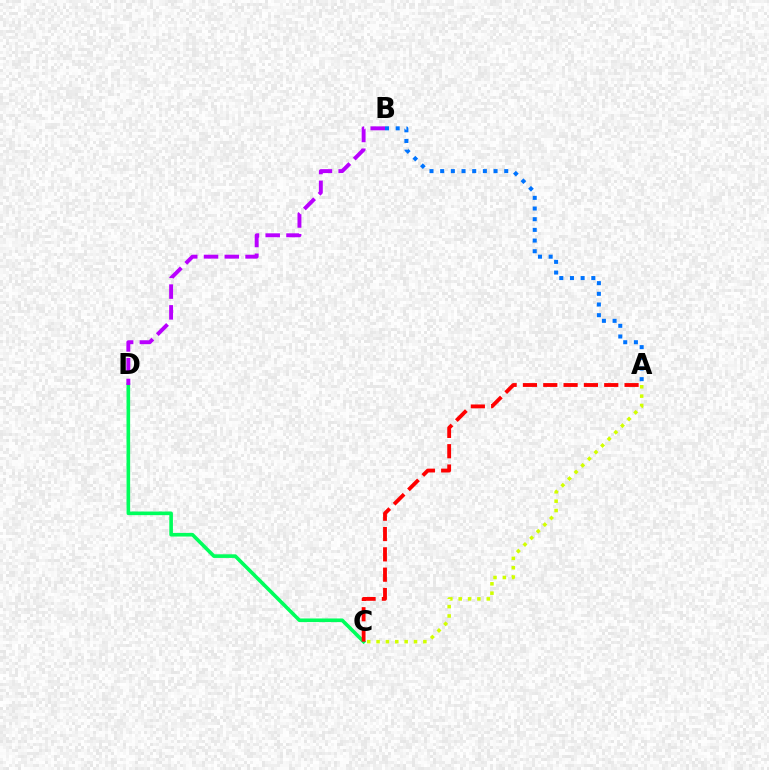{('C', 'D'): [{'color': '#00ff5c', 'line_style': 'solid', 'thickness': 2.61}], ('B', 'D'): [{'color': '#b900ff', 'line_style': 'dashed', 'thickness': 2.82}], ('A', 'B'): [{'color': '#0074ff', 'line_style': 'dotted', 'thickness': 2.9}], ('A', 'C'): [{'color': '#ff0000', 'line_style': 'dashed', 'thickness': 2.76}, {'color': '#d1ff00', 'line_style': 'dotted', 'thickness': 2.54}]}